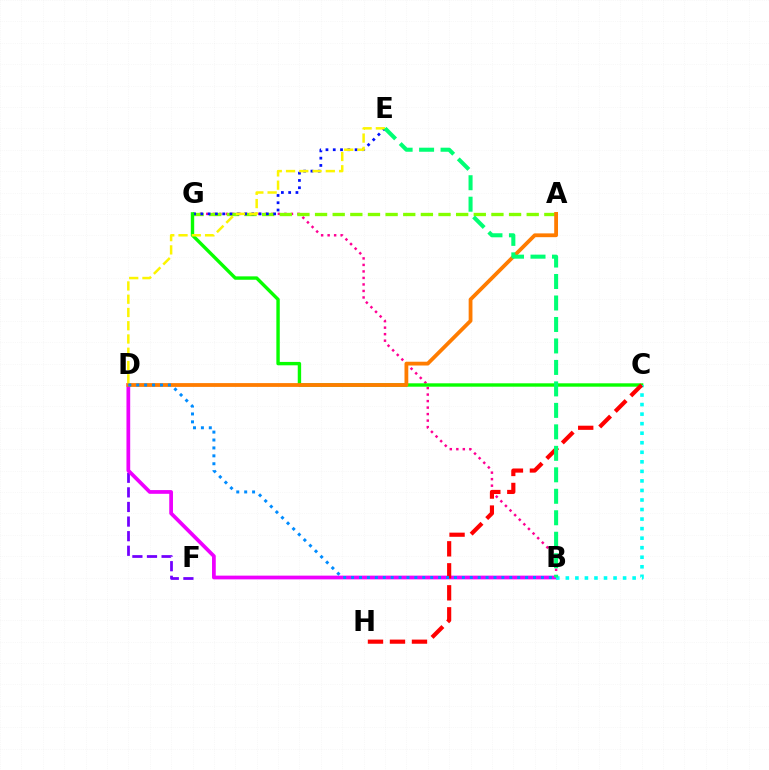{('B', 'G'): [{'color': '#ff0094', 'line_style': 'dotted', 'thickness': 1.77}], ('D', 'F'): [{'color': '#7200ff', 'line_style': 'dashed', 'thickness': 1.98}], ('A', 'G'): [{'color': '#84ff00', 'line_style': 'dashed', 'thickness': 2.4}], ('E', 'G'): [{'color': '#0010ff', 'line_style': 'dotted', 'thickness': 1.98}], ('C', 'G'): [{'color': '#08ff00', 'line_style': 'solid', 'thickness': 2.44}], ('B', 'D'): [{'color': '#ee00ff', 'line_style': 'solid', 'thickness': 2.69}, {'color': '#008cff', 'line_style': 'dotted', 'thickness': 2.15}], ('A', 'D'): [{'color': '#ff7c00', 'line_style': 'solid', 'thickness': 2.73}], ('B', 'C'): [{'color': '#00fff6', 'line_style': 'dotted', 'thickness': 2.59}], ('C', 'H'): [{'color': '#ff0000', 'line_style': 'dashed', 'thickness': 2.99}], ('D', 'E'): [{'color': '#fcf500', 'line_style': 'dashed', 'thickness': 1.8}], ('B', 'E'): [{'color': '#00ff74', 'line_style': 'dashed', 'thickness': 2.92}]}